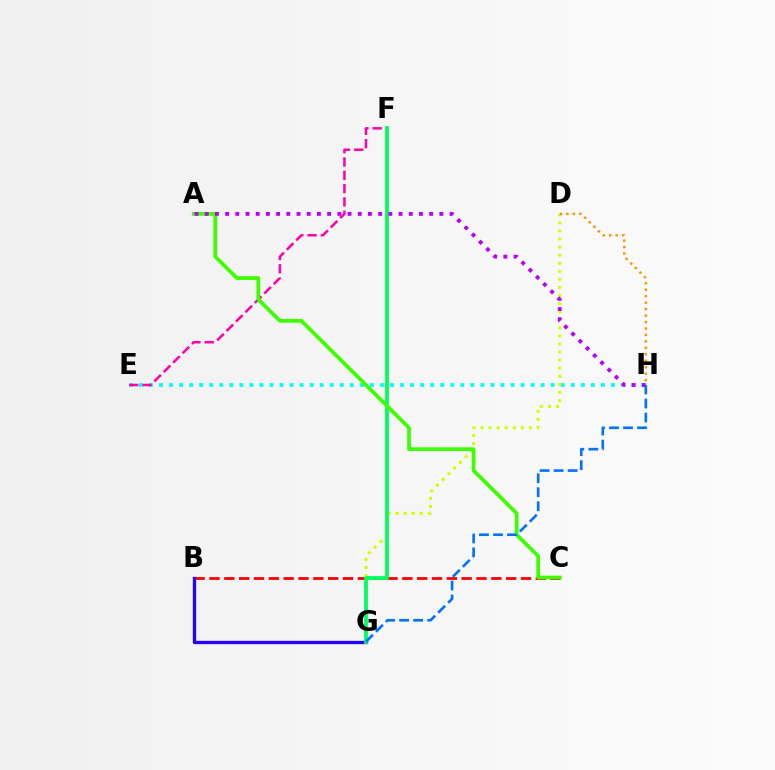{('E', 'H'): [{'color': '#00fff6', 'line_style': 'dotted', 'thickness': 2.73}], ('D', 'G'): [{'color': '#d1ff00', 'line_style': 'dotted', 'thickness': 2.19}], ('B', 'C'): [{'color': '#ff0000', 'line_style': 'dashed', 'thickness': 2.02}], ('D', 'H'): [{'color': '#ff9400', 'line_style': 'dotted', 'thickness': 1.75}], ('E', 'F'): [{'color': '#ff00ac', 'line_style': 'dashed', 'thickness': 1.81}], ('B', 'G'): [{'color': '#2500ff', 'line_style': 'solid', 'thickness': 2.39}], ('F', 'G'): [{'color': '#00ff5c', 'line_style': 'solid', 'thickness': 2.71}], ('A', 'C'): [{'color': '#3dff00', 'line_style': 'solid', 'thickness': 2.69}], ('A', 'H'): [{'color': '#b900ff', 'line_style': 'dotted', 'thickness': 2.77}], ('G', 'H'): [{'color': '#0074ff', 'line_style': 'dashed', 'thickness': 1.91}]}